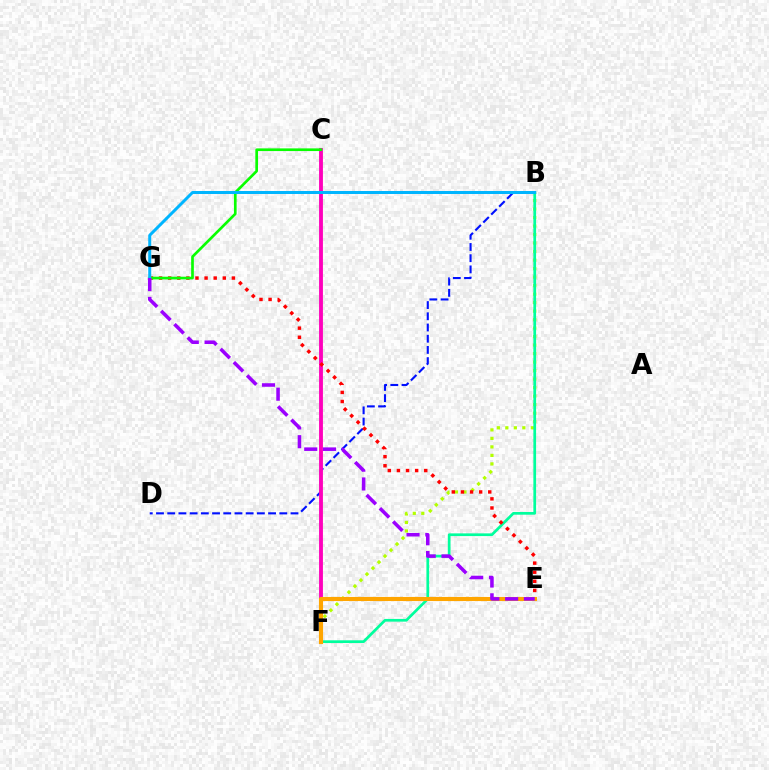{('B', 'D'): [{'color': '#0010ff', 'line_style': 'dashed', 'thickness': 1.52}], ('B', 'F'): [{'color': '#b3ff00', 'line_style': 'dotted', 'thickness': 2.31}, {'color': '#00ff9d', 'line_style': 'solid', 'thickness': 1.95}], ('C', 'F'): [{'color': '#ff00bd', 'line_style': 'solid', 'thickness': 2.77}], ('E', 'G'): [{'color': '#ff0000', 'line_style': 'dotted', 'thickness': 2.47}, {'color': '#9b00ff', 'line_style': 'dashed', 'thickness': 2.55}], ('C', 'G'): [{'color': '#08ff00', 'line_style': 'solid', 'thickness': 1.93}], ('E', 'F'): [{'color': '#ffa500', 'line_style': 'solid', 'thickness': 2.96}], ('B', 'G'): [{'color': '#00b5ff', 'line_style': 'solid', 'thickness': 2.15}]}